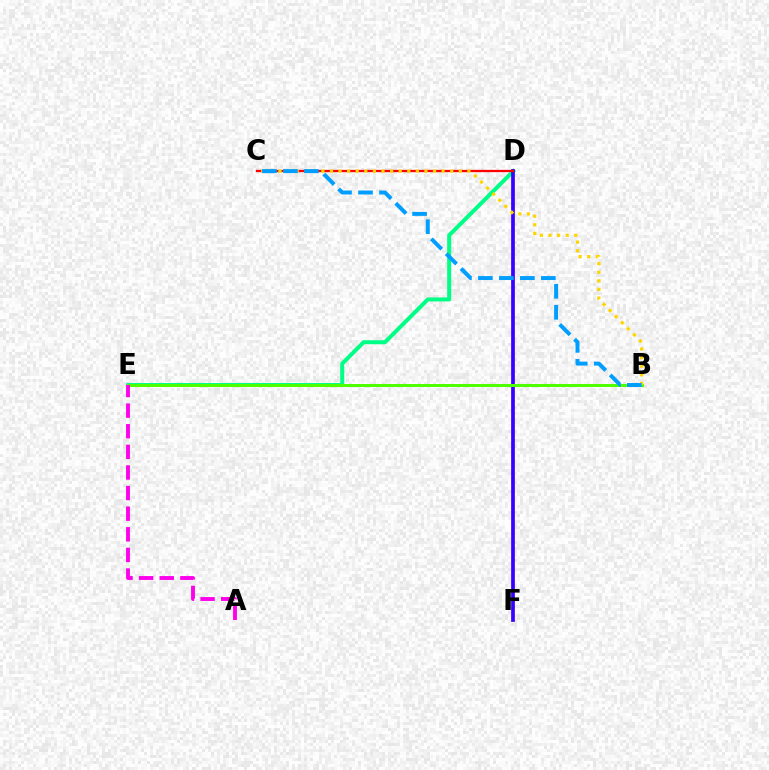{('D', 'E'): [{'color': '#00ff86', 'line_style': 'solid', 'thickness': 2.88}], ('D', 'F'): [{'color': '#3700ff', 'line_style': 'solid', 'thickness': 2.67}], ('B', 'E'): [{'color': '#4fff00', 'line_style': 'solid', 'thickness': 2.16}], ('C', 'D'): [{'color': '#ff0000', 'line_style': 'solid', 'thickness': 1.65}], ('B', 'C'): [{'color': '#ffd500', 'line_style': 'dotted', 'thickness': 2.33}, {'color': '#009eff', 'line_style': 'dashed', 'thickness': 2.85}], ('A', 'E'): [{'color': '#ff00ed', 'line_style': 'dashed', 'thickness': 2.8}]}